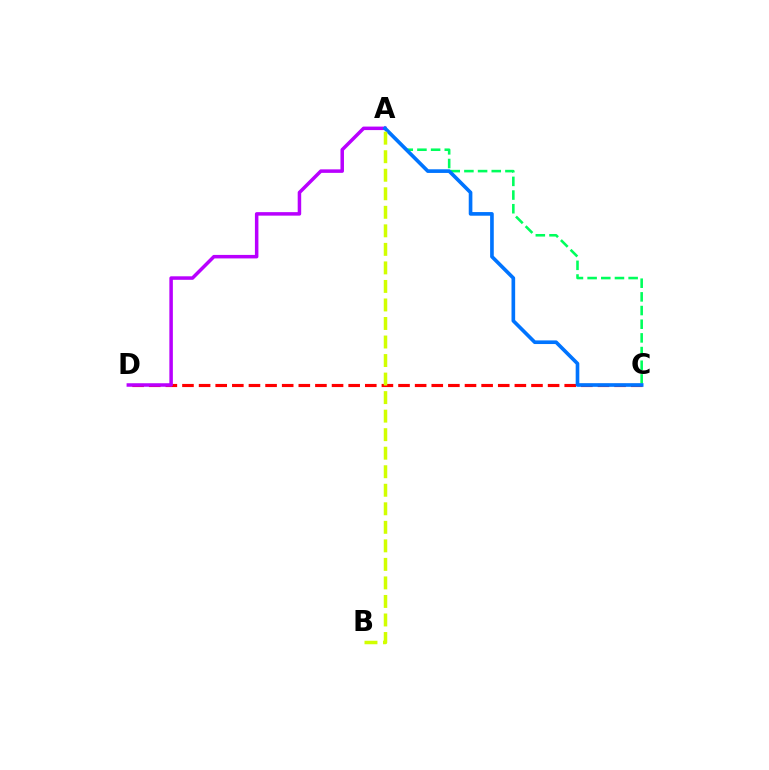{('C', 'D'): [{'color': '#ff0000', 'line_style': 'dashed', 'thickness': 2.26}], ('A', 'C'): [{'color': '#00ff5c', 'line_style': 'dashed', 'thickness': 1.86}, {'color': '#0074ff', 'line_style': 'solid', 'thickness': 2.62}], ('A', 'D'): [{'color': '#b900ff', 'line_style': 'solid', 'thickness': 2.52}], ('A', 'B'): [{'color': '#d1ff00', 'line_style': 'dashed', 'thickness': 2.52}]}